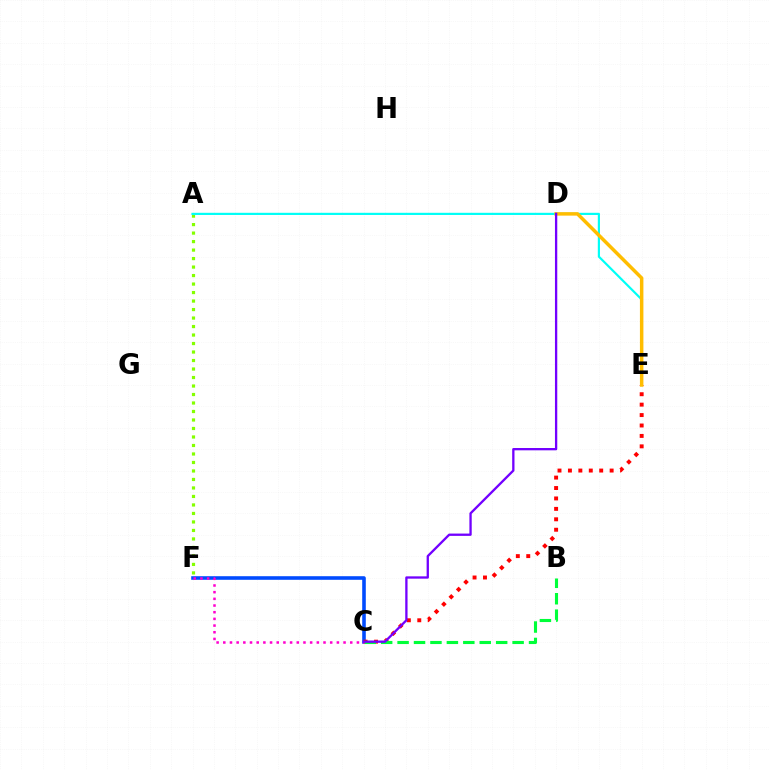{('C', 'F'): [{'color': '#004bff', 'line_style': 'solid', 'thickness': 2.59}, {'color': '#ff00cf', 'line_style': 'dotted', 'thickness': 1.82}], ('C', 'E'): [{'color': '#ff0000', 'line_style': 'dotted', 'thickness': 2.83}], ('A', 'F'): [{'color': '#84ff00', 'line_style': 'dotted', 'thickness': 2.31}], ('A', 'E'): [{'color': '#00fff6', 'line_style': 'solid', 'thickness': 1.57}], ('B', 'C'): [{'color': '#00ff39', 'line_style': 'dashed', 'thickness': 2.23}], ('D', 'E'): [{'color': '#ffbd00', 'line_style': 'solid', 'thickness': 2.51}], ('C', 'D'): [{'color': '#7200ff', 'line_style': 'solid', 'thickness': 1.66}]}